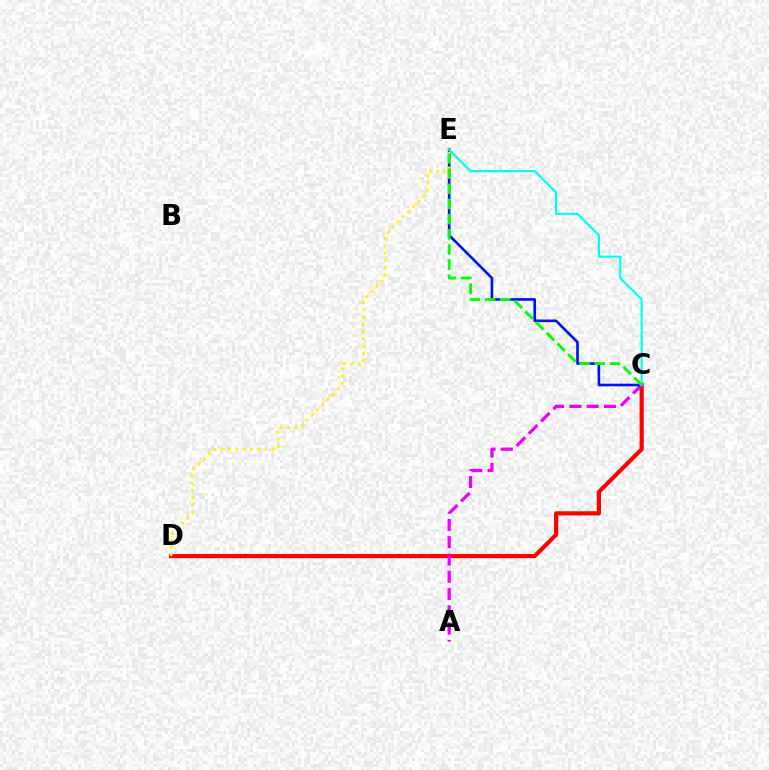{('C', 'D'): [{'color': '#ff0000', 'line_style': 'solid', 'thickness': 2.98}], ('A', 'C'): [{'color': '#ee00ff', 'line_style': 'dashed', 'thickness': 2.35}], ('C', 'E'): [{'color': '#0010ff', 'line_style': 'solid', 'thickness': 1.9}, {'color': '#00fff6', 'line_style': 'solid', 'thickness': 1.56}, {'color': '#08ff00', 'line_style': 'dashed', 'thickness': 2.06}], ('D', 'E'): [{'color': '#fcf500', 'line_style': 'dotted', 'thickness': 1.98}]}